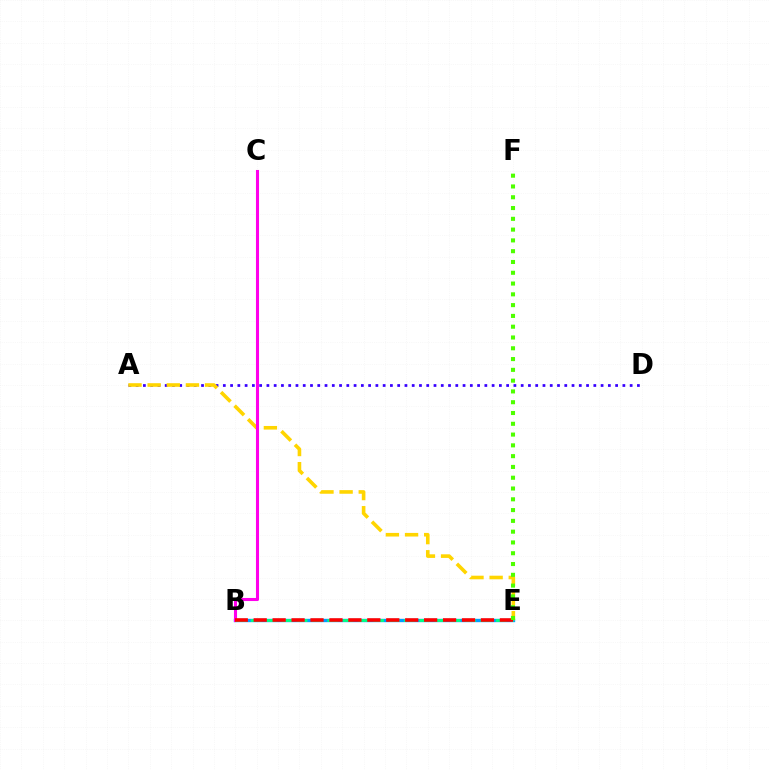{('B', 'E'): [{'color': '#009eff', 'line_style': 'solid', 'thickness': 2.42}, {'color': '#00ff86', 'line_style': 'dashed', 'thickness': 2.08}, {'color': '#ff0000', 'line_style': 'dashed', 'thickness': 2.57}], ('A', 'D'): [{'color': '#3700ff', 'line_style': 'dotted', 'thickness': 1.97}], ('A', 'E'): [{'color': '#ffd500', 'line_style': 'dashed', 'thickness': 2.6}], ('B', 'C'): [{'color': '#ff00ed', 'line_style': 'solid', 'thickness': 2.22}], ('E', 'F'): [{'color': '#4fff00', 'line_style': 'dotted', 'thickness': 2.93}]}